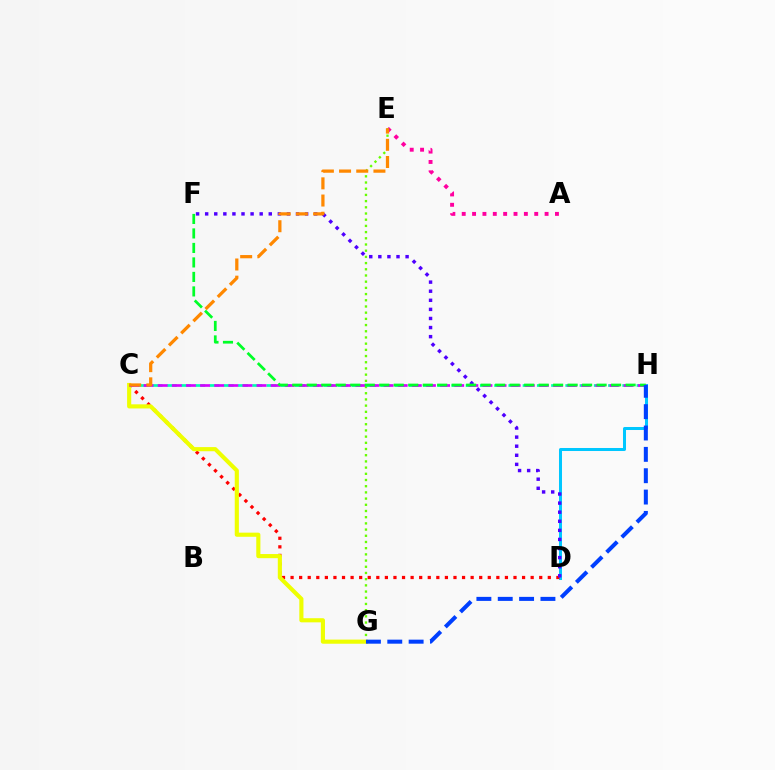{('A', 'E'): [{'color': '#ff00a0', 'line_style': 'dotted', 'thickness': 2.81}], ('D', 'H'): [{'color': '#00c7ff', 'line_style': 'solid', 'thickness': 2.17}], ('E', 'G'): [{'color': '#66ff00', 'line_style': 'dotted', 'thickness': 1.68}], ('C', 'D'): [{'color': '#ff0000', 'line_style': 'dotted', 'thickness': 2.33}], ('C', 'G'): [{'color': '#eeff00', 'line_style': 'solid', 'thickness': 2.97}], ('C', 'H'): [{'color': '#00ffaf', 'line_style': 'dashed', 'thickness': 1.93}, {'color': '#d600ff', 'line_style': 'dashed', 'thickness': 1.92}], ('D', 'F'): [{'color': '#4f00ff', 'line_style': 'dotted', 'thickness': 2.47}], ('F', 'H'): [{'color': '#00ff27', 'line_style': 'dashed', 'thickness': 1.97}], ('G', 'H'): [{'color': '#003fff', 'line_style': 'dashed', 'thickness': 2.9}], ('C', 'E'): [{'color': '#ff8800', 'line_style': 'dashed', 'thickness': 2.33}]}